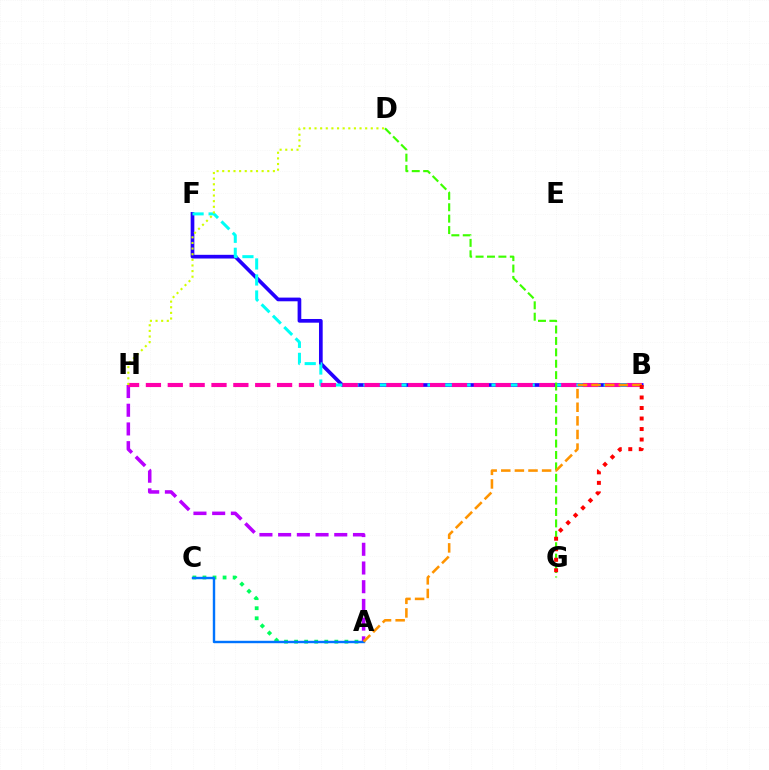{('B', 'F'): [{'color': '#2500ff', 'line_style': 'solid', 'thickness': 2.66}, {'color': '#00fff6', 'line_style': 'dashed', 'thickness': 2.18}], ('A', 'C'): [{'color': '#00ff5c', 'line_style': 'dotted', 'thickness': 2.73}, {'color': '#0074ff', 'line_style': 'solid', 'thickness': 1.74}], ('A', 'H'): [{'color': '#b900ff', 'line_style': 'dashed', 'thickness': 2.54}], ('D', 'G'): [{'color': '#3dff00', 'line_style': 'dashed', 'thickness': 1.55}], ('B', 'H'): [{'color': '#ff00ac', 'line_style': 'dashed', 'thickness': 2.97}], ('A', 'B'): [{'color': '#ff9400', 'line_style': 'dashed', 'thickness': 1.85}], ('B', 'G'): [{'color': '#ff0000', 'line_style': 'dotted', 'thickness': 2.86}], ('D', 'H'): [{'color': '#d1ff00', 'line_style': 'dotted', 'thickness': 1.53}]}